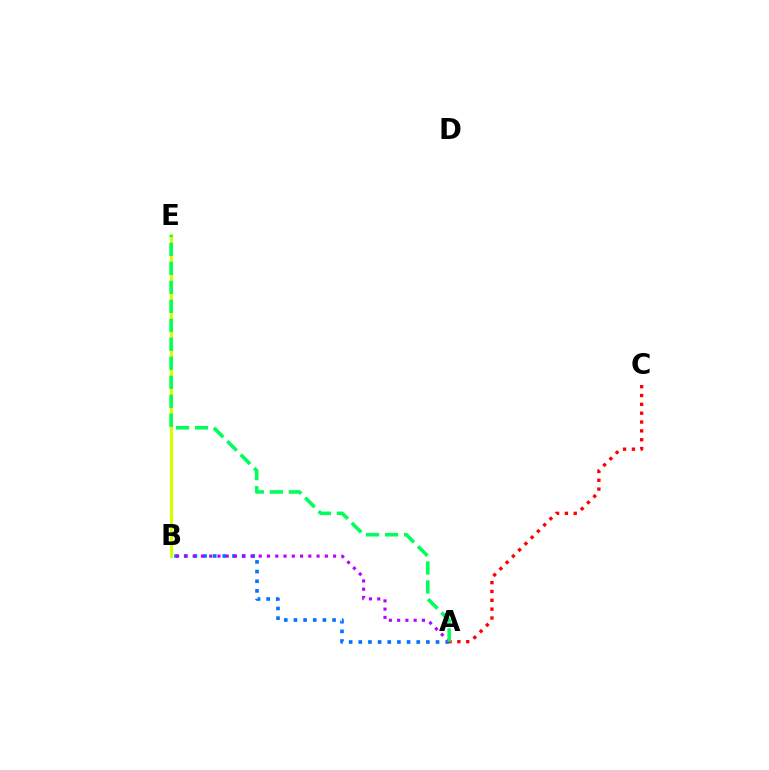{('B', 'E'): [{'color': '#d1ff00', 'line_style': 'solid', 'thickness': 2.25}], ('A', 'B'): [{'color': '#0074ff', 'line_style': 'dotted', 'thickness': 2.62}, {'color': '#b900ff', 'line_style': 'dotted', 'thickness': 2.24}], ('A', 'C'): [{'color': '#ff0000', 'line_style': 'dotted', 'thickness': 2.4}], ('A', 'E'): [{'color': '#00ff5c', 'line_style': 'dashed', 'thickness': 2.58}]}